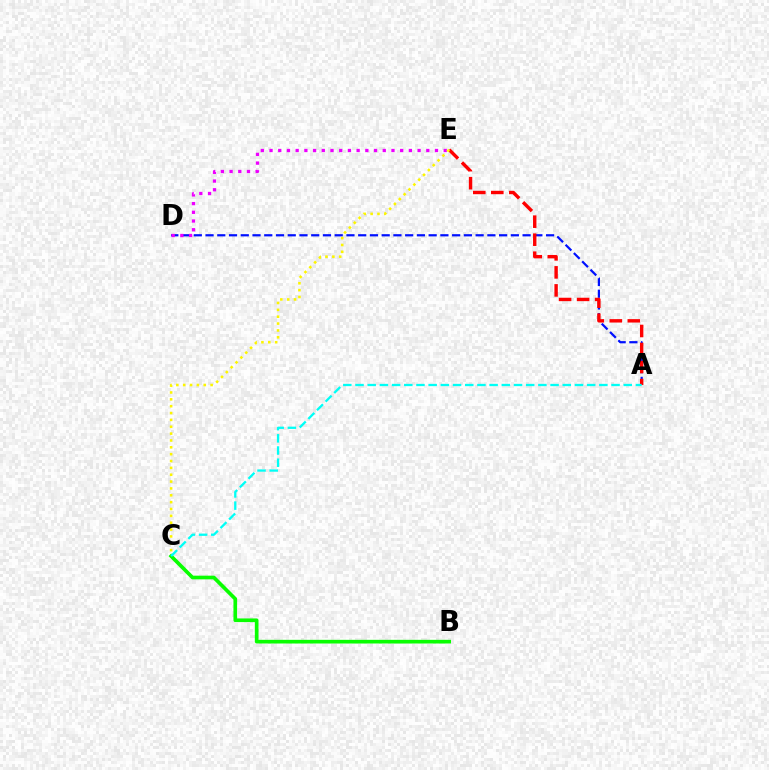{('A', 'D'): [{'color': '#0010ff', 'line_style': 'dashed', 'thickness': 1.6}], ('D', 'E'): [{'color': '#ee00ff', 'line_style': 'dotted', 'thickness': 2.37}], ('A', 'E'): [{'color': '#ff0000', 'line_style': 'dashed', 'thickness': 2.45}], ('C', 'E'): [{'color': '#fcf500', 'line_style': 'dotted', 'thickness': 1.86}], ('B', 'C'): [{'color': '#08ff00', 'line_style': 'solid', 'thickness': 2.65}], ('A', 'C'): [{'color': '#00fff6', 'line_style': 'dashed', 'thickness': 1.66}]}